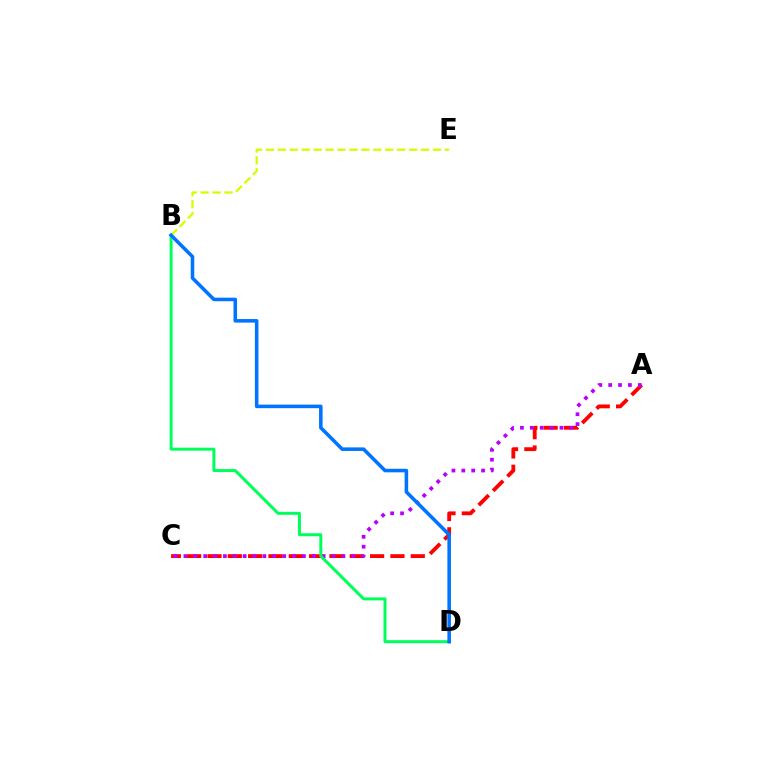{('A', 'C'): [{'color': '#ff0000', 'line_style': 'dashed', 'thickness': 2.76}, {'color': '#b900ff', 'line_style': 'dotted', 'thickness': 2.68}], ('B', 'D'): [{'color': '#00ff5c', 'line_style': 'solid', 'thickness': 2.15}, {'color': '#0074ff', 'line_style': 'solid', 'thickness': 2.56}], ('B', 'E'): [{'color': '#d1ff00', 'line_style': 'dashed', 'thickness': 1.62}]}